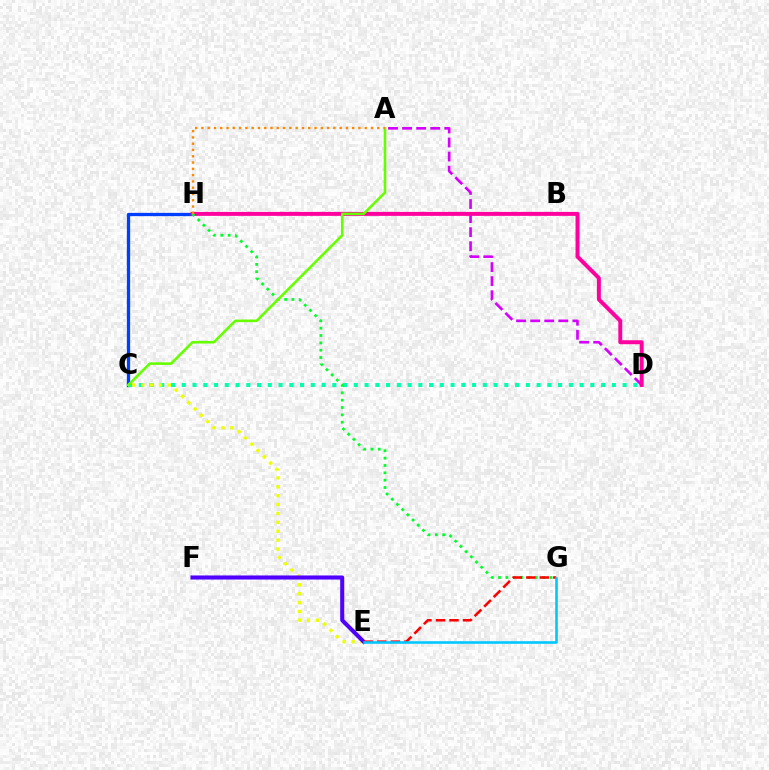{('C', 'H'): [{'color': '#003fff', 'line_style': 'solid', 'thickness': 2.36}], ('A', 'D'): [{'color': '#d600ff', 'line_style': 'dashed', 'thickness': 1.91}], ('C', 'D'): [{'color': '#00ffaf', 'line_style': 'dotted', 'thickness': 2.92}], ('D', 'H'): [{'color': '#ff00a0', 'line_style': 'solid', 'thickness': 2.85}], ('G', 'H'): [{'color': '#00ff27', 'line_style': 'dotted', 'thickness': 2.0}], ('C', 'E'): [{'color': '#eeff00', 'line_style': 'dotted', 'thickness': 2.42}], ('E', 'F'): [{'color': '#4f00ff', 'line_style': 'solid', 'thickness': 2.93}], ('A', 'C'): [{'color': '#66ff00', 'line_style': 'solid', 'thickness': 1.87}], ('A', 'H'): [{'color': '#ff8800', 'line_style': 'dotted', 'thickness': 1.71}], ('E', 'G'): [{'color': '#ff0000', 'line_style': 'dashed', 'thickness': 1.83}, {'color': '#00c7ff', 'line_style': 'solid', 'thickness': 1.87}]}